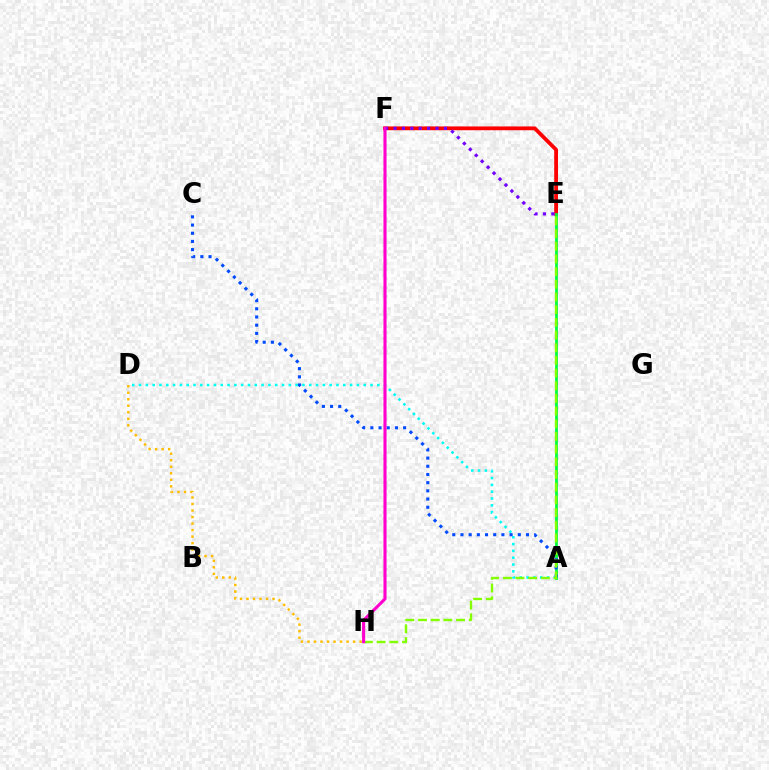{('E', 'F'): [{'color': '#ff0000', 'line_style': 'solid', 'thickness': 2.74}, {'color': '#7200ff', 'line_style': 'dotted', 'thickness': 2.28}], ('A', 'E'): [{'color': '#00ff39', 'line_style': 'solid', 'thickness': 2.0}], ('A', 'D'): [{'color': '#00fff6', 'line_style': 'dotted', 'thickness': 1.85}], ('A', 'C'): [{'color': '#004bff', 'line_style': 'dotted', 'thickness': 2.23}], ('E', 'H'): [{'color': '#84ff00', 'line_style': 'dashed', 'thickness': 1.72}], ('F', 'H'): [{'color': '#ff00cf', 'line_style': 'solid', 'thickness': 2.24}], ('D', 'H'): [{'color': '#ffbd00', 'line_style': 'dotted', 'thickness': 1.77}]}